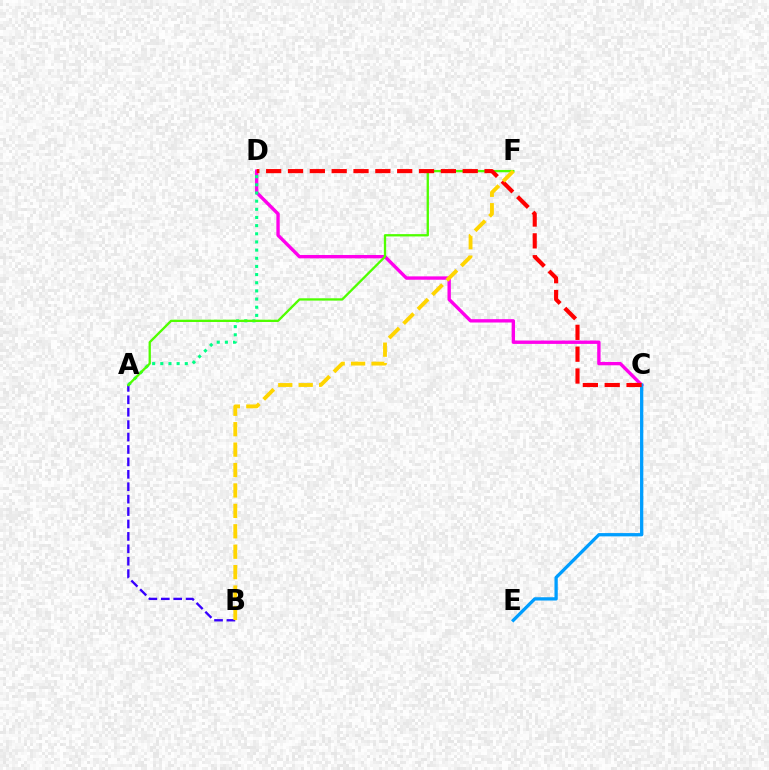{('A', 'B'): [{'color': '#3700ff', 'line_style': 'dashed', 'thickness': 1.69}], ('C', 'D'): [{'color': '#ff00ed', 'line_style': 'solid', 'thickness': 2.42}, {'color': '#ff0000', 'line_style': 'dashed', 'thickness': 2.97}], ('A', 'D'): [{'color': '#00ff86', 'line_style': 'dotted', 'thickness': 2.22}], ('A', 'F'): [{'color': '#4fff00', 'line_style': 'solid', 'thickness': 1.67}], ('C', 'E'): [{'color': '#009eff', 'line_style': 'solid', 'thickness': 2.36}], ('B', 'F'): [{'color': '#ffd500', 'line_style': 'dashed', 'thickness': 2.77}]}